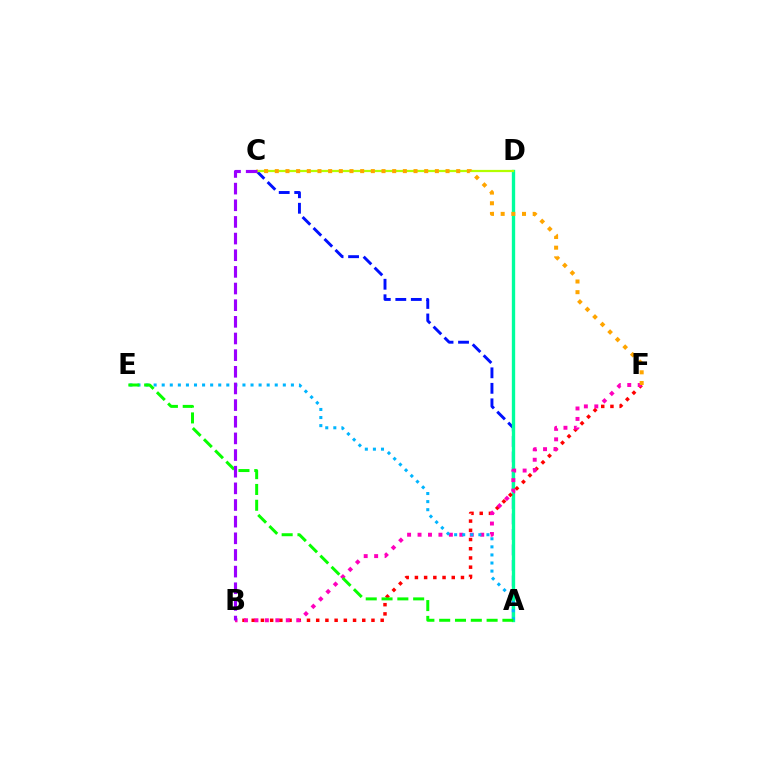{('A', 'C'): [{'color': '#0010ff', 'line_style': 'dashed', 'thickness': 2.11}], ('A', 'D'): [{'color': '#00ff9d', 'line_style': 'solid', 'thickness': 2.4}], ('B', 'F'): [{'color': '#ff0000', 'line_style': 'dotted', 'thickness': 2.5}, {'color': '#ff00bd', 'line_style': 'dotted', 'thickness': 2.84}], ('A', 'E'): [{'color': '#00b5ff', 'line_style': 'dotted', 'thickness': 2.19}, {'color': '#08ff00', 'line_style': 'dashed', 'thickness': 2.15}], ('C', 'D'): [{'color': '#b3ff00', 'line_style': 'solid', 'thickness': 1.61}], ('C', 'F'): [{'color': '#ffa500', 'line_style': 'dotted', 'thickness': 2.9}], ('B', 'C'): [{'color': '#9b00ff', 'line_style': 'dashed', 'thickness': 2.26}]}